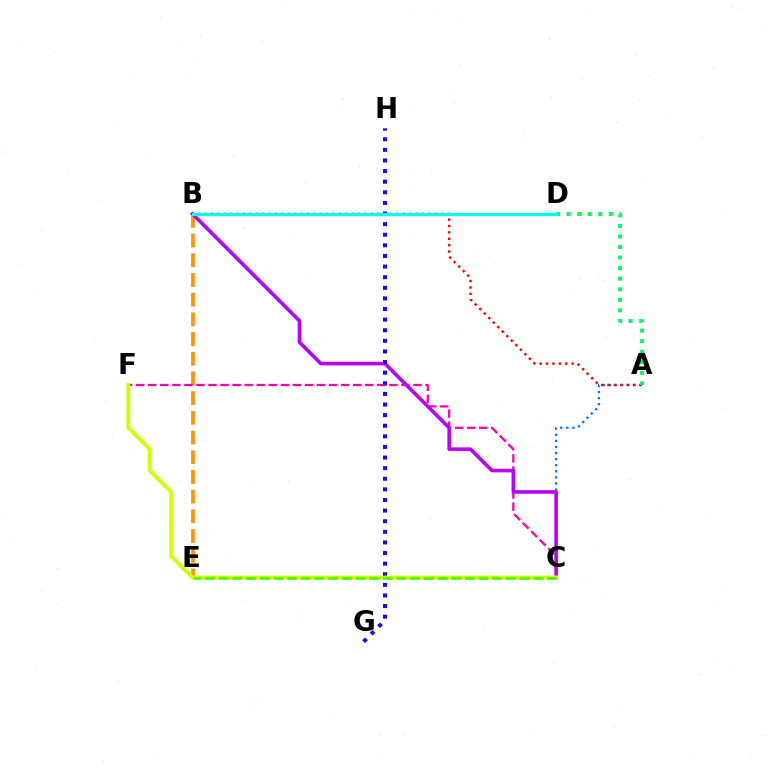{('A', 'C'): [{'color': '#0074ff', 'line_style': 'dotted', 'thickness': 1.65}], ('B', 'E'): [{'color': '#ff9400', 'line_style': 'dashed', 'thickness': 2.68}], ('C', 'F'): [{'color': '#ff00ac', 'line_style': 'dashed', 'thickness': 1.64}, {'color': '#d1ff00', 'line_style': 'solid', 'thickness': 2.77}], ('A', 'B'): [{'color': '#ff0000', 'line_style': 'dotted', 'thickness': 1.74}], ('B', 'C'): [{'color': '#b900ff', 'line_style': 'solid', 'thickness': 2.58}], ('G', 'H'): [{'color': '#2500ff', 'line_style': 'dotted', 'thickness': 2.88}], ('A', 'D'): [{'color': '#00ff5c', 'line_style': 'dotted', 'thickness': 2.87}], ('B', 'D'): [{'color': '#00fff6', 'line_style': 'solid', 'thickness': 2.33}], ('C', 'E'): [{'color': '#3dff00', 'line_style': 'dashed', 'thickness': 1.86}]}